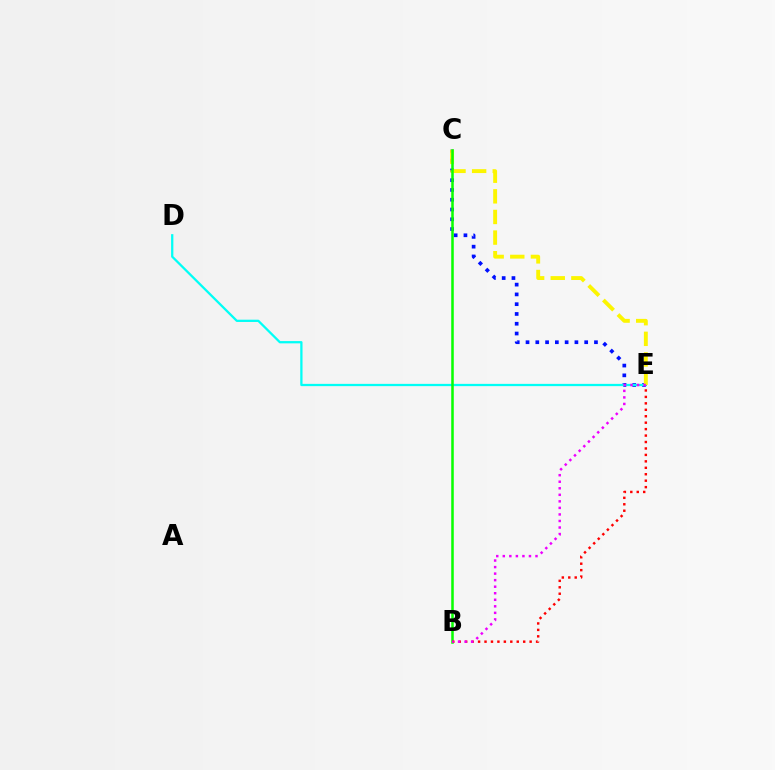{('C', 'E'): [{'color': '#0010ff', 'line_style': 'dotted', 'thickness': 2.66}, {'color': '#fcf500', 'line_style': 'dashed', 'thickness': 2.8}], ('D', 'E'): [{'color': '#00fff6', 'line_style': 'solid', 'thickness': 1.63}], ('B', 'C'): [{'color': '#08ff00', 'line_style': 'solid', 'thickness': 1.82}], ('B', 'E'): [{'color': '#ff0000', 'line_style': 'dotted', 'thickness': 1.75}, {'color': '#ee00ff', 'line_style': 'dotted', 'thickness': 1.78}]}